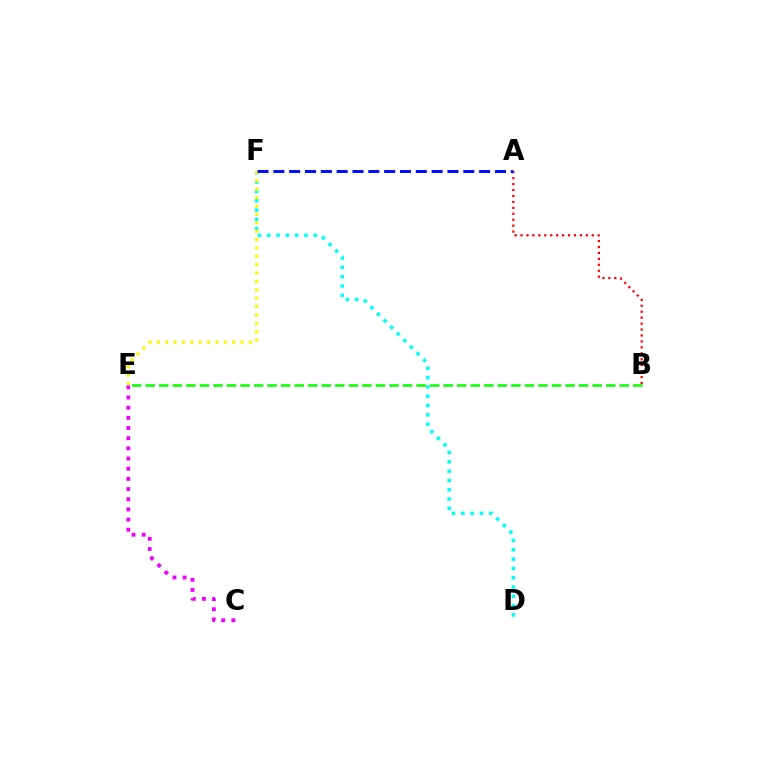{('D', 'F'): [{'color': '#00fff6', 'line_style': 'dotted', 'thickness': 2.53}], ('A', 'B'): [{'color': '#ff0000', 'line_style': 'dotted', 'thickness': 1.61}], ('E', 'F'): [{'color': '#fcf500', 'line_style': 'dotted', 'thickness': 2.28}], ('B', 'E'): [{'color': '#08ff00', 'line_style': 'dashed', 'thickness': 1.84}], ('C', 'E'): [{'color': '#ee00ff', 'line_style': 'dotted', 'thickness': 2.76}], ('A', 'F'): [{'color': '#0010ff', 'line_style': 'dashed', 'thickness': 2.15}]}